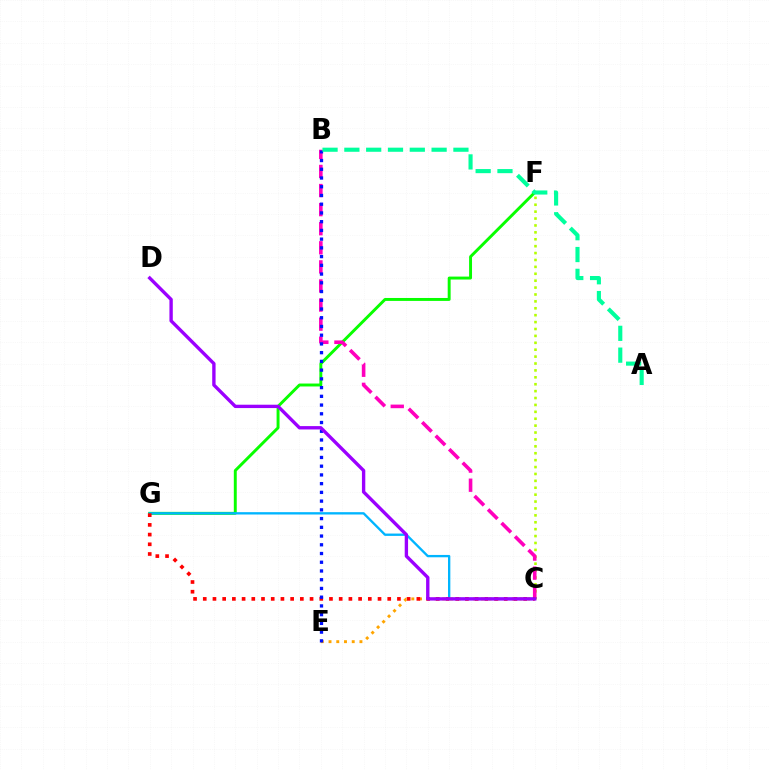{('F', 'G'): [{'color': '#08ff00', 'line_style': 'solid', 'thickness': 2.11}], ('C', 'F'): [{'color': '#b3ff00', 'line_style': 'dotted', 'thickness': 1.88}], ('C', 'G'): [{'color': '#00b5ff', 'line_style': 'solid', 'thickness': 1.68}, {'color': '#ff0000', 'line_style': 'dotted', 'thickness': 2.64}], ('C', 'E'): [{'color': '#ffa500', 'line_style': 'dotted', 'thickness': 2.1}], ('B', 'C'): [{'color': '#ff00bd', 'line_style': 'dashed', 'thickness': 2.59}], ('B', 'E'): [{'color': '#0010ff', 'line_style': 'dotted', 'thickness': 2.37}], ('C', 'D'): [{'color': '#9b00ff', 'line_style': 'solid', 'thickness': 2.42}], ('A', 'B'): [{'color': '#00ff9d', 'line_style': 'dashed', 'thickness': 2.96}]}